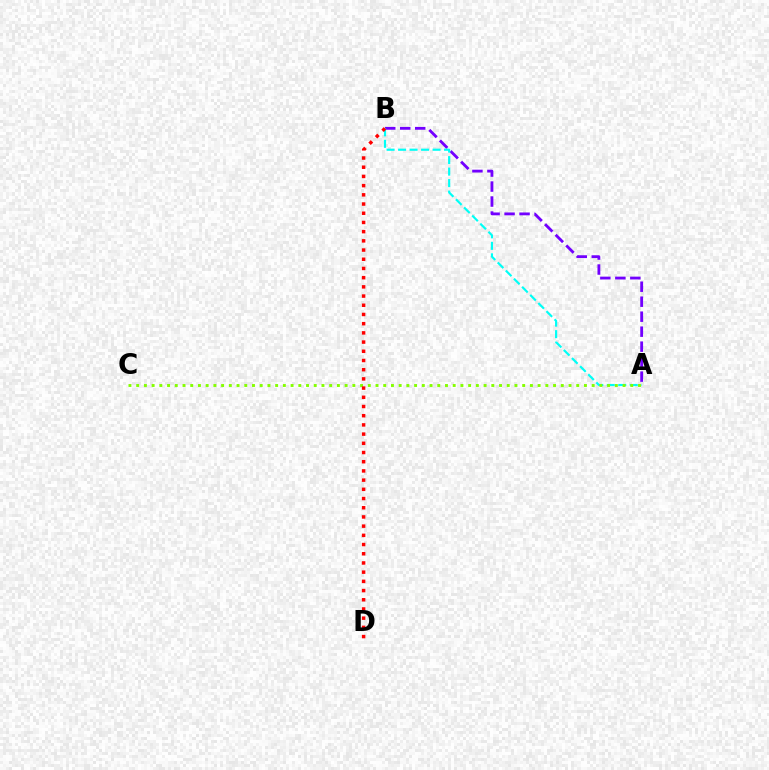{('A', 'B'): [{'color': '#7200ff', 'line_style': 'dashed', 'thickness': 2.04}, {'color': '#00fff6', 'line_style': 'dashed', 'thickness': 1.56}], ('A', 'C'): [{'color': '#84ff00', 'line_style': 'dotted', 'thickness': 2.1}], ('B', 'D'): [{'color': '#ff0000', 'line_style': 'dotted', 'thickness': 2.5}]}